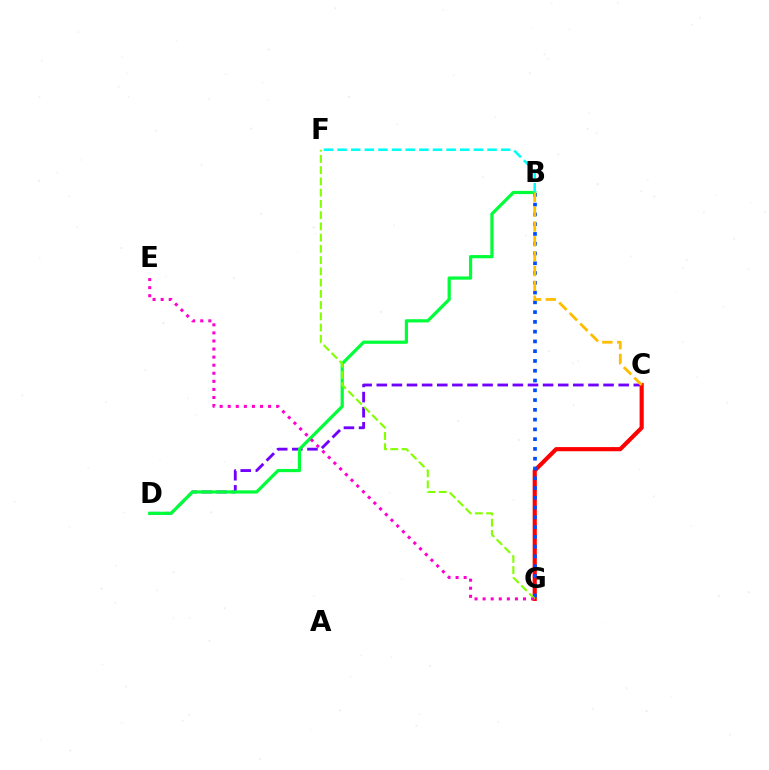{('C', 'D'): [{'color': '#7200ff', 'line_style': 'dashed', 'thickness': 2.05}], ('C', 'G'): [{'color': '#ff0000', 'line_style': 'solid', 'thickness': 2.99}], ('B', 'D'): [{'color': '#00ff39', 'line_style': 'solid', 'thickness': 2.32}], ('B', 'G'): [{'color': '#004bff', 'line_style': 'dotted', 'thickness': 2.66}], ('F', 'G'): [{'color': '#84ff00', 'line_style': 'dashed', 'thickness': 1.53}], ('E', 'G'): [{'color': '#ff00cf', 'line_style': 'dotted', 'thickness': 2.19}], ('B', 'F'): [{'color': '#00fff6', 'line_style': 'dashed', 'thickness': 1.85}], ('B', 'C'): [{'color': '#ffbd00', 'line_style': 'dashed', 'thickness': 2.02}]}